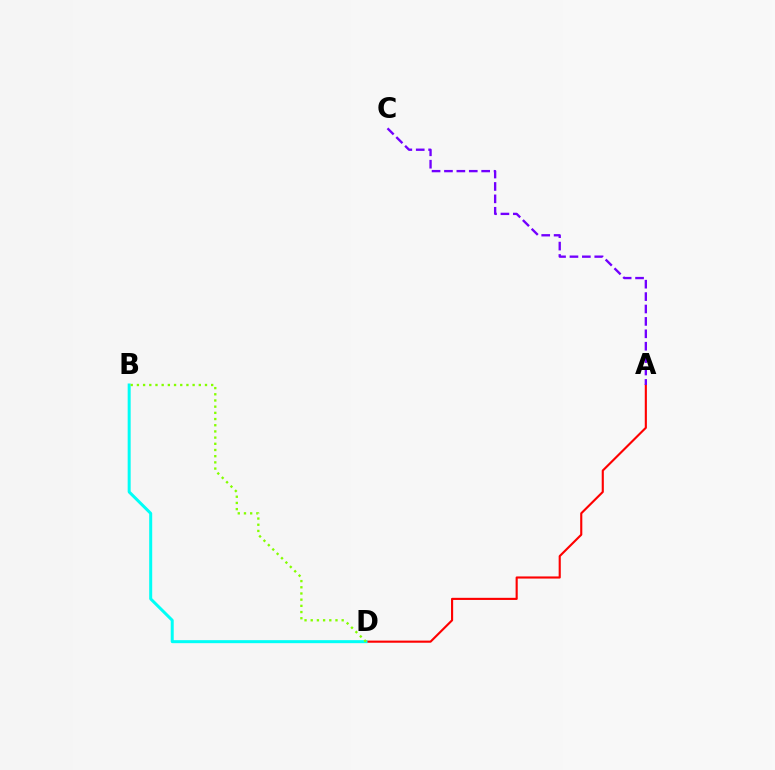{('A', 'D'): [{'color': '#ff0000', 'line_style': 'solid', 'thickness': 1.53}], ('B', 'D'): [{'color': '#00fff6', 'line_style': 'solid', 'thickness': 2.16}, {'color': '#84ff00', 'line_style': 'dotted', 'thickness': 1.68}], ('A', 'C'): [{'color': '#7200ff', 'line_style': 'dashed', 'thickness': 1.69}]}